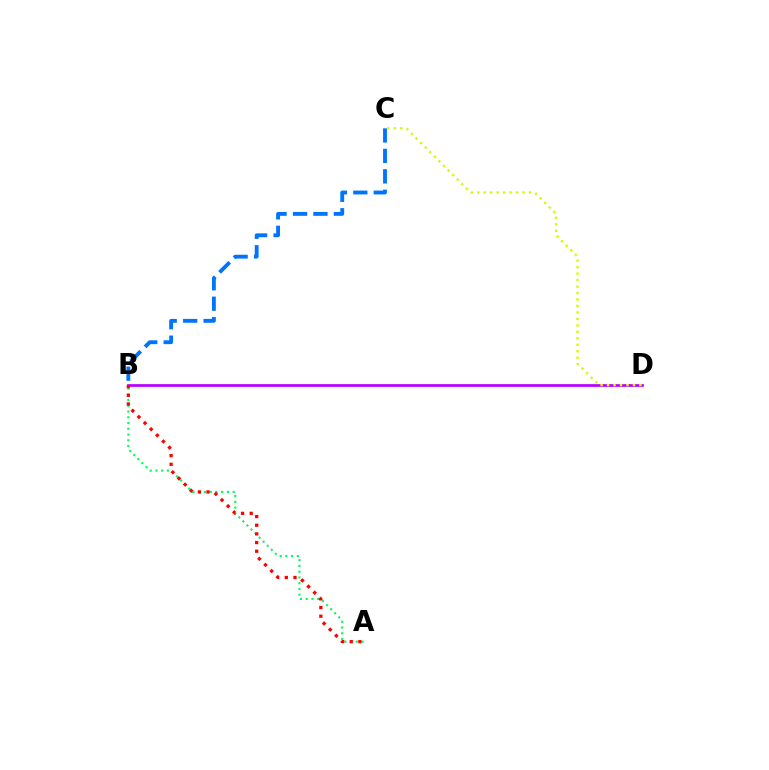{('A', 'B'): [{'color': '#00ff5c', 'line_style': 'dotted', 'thickness': 1.56}, {'color': '#ff0000', 'line_style': 'dotted', 'thickness': 2.36}], ('B', 'D'): [{'color': '#b900ff', 'line_style': 'solid', 'thickness': 1.96}], ('B', 'C'): [{'color': '#0074ff', 'line_style': 'dashed', 'thickness': 2.78}], ('C', 'D'): [{'color': '#d1ff00', 'line_style': 'dotted', 'thickness': 1.76}]}